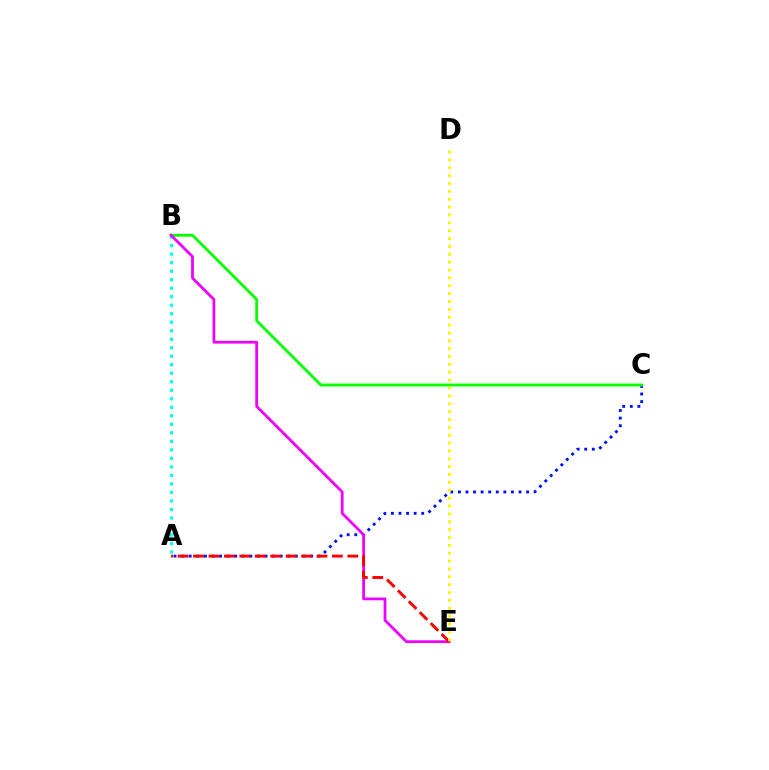{('A', 'C'): [{'color': '#0010ff', 'line_style': 'dotted', 'thickness': 2.06}], ('B', 'C'): [{'color': '#08ff00', 'line_style': 'solid', 'thickness': 2.03}], ('A', 'B'): [{'color': '#00fff6', 'line_style': 'dotted', 'thickness': 2.31}], ('B', 'E'): [{'color': '#ee00ff', 'line_style': 'solid', 'thickness': 2.0}], ('A', 'E'): [{'color': '#ff0000', 'line_style': 'dashed', 'thickness': 2.1}], ('D', 'E'): [{'color': '#fcf500', 'line_style': 'dotted', 'thickness': 2.14}]}